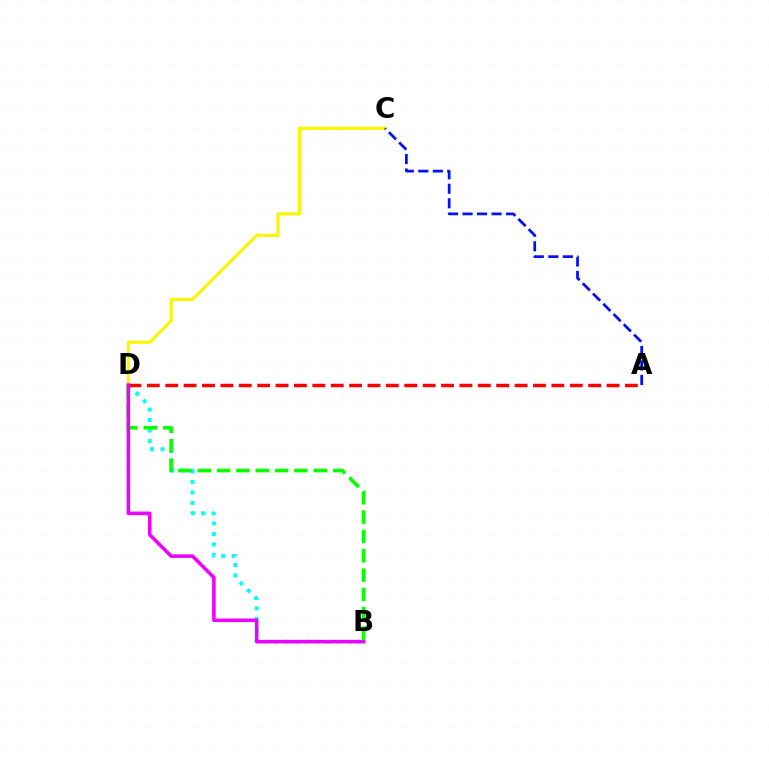{('C', 'D'): [{'color': '#fcf500', 'line_style': 'solid', 'thickness': 2.26}], ('B', 'D'): [{'color': '#00fff6', 'line_style': 'dotted', 'thickness': 2.85}, {'color': '#08ff00', 'line_style': 'dashed', 'thickness': 2.63}, {'color': '#ee00ff', 'line_style': 'solid', 'thickness': 2.54}], ('A', 'D'): [{'color': '#ff0000', 'line_style': 'dashed', 'thickness': 2.5}], ('A', 'C'): [{'color': '#0010ff', 'line_style': 'dashed', 'thickness': 1.97}]}